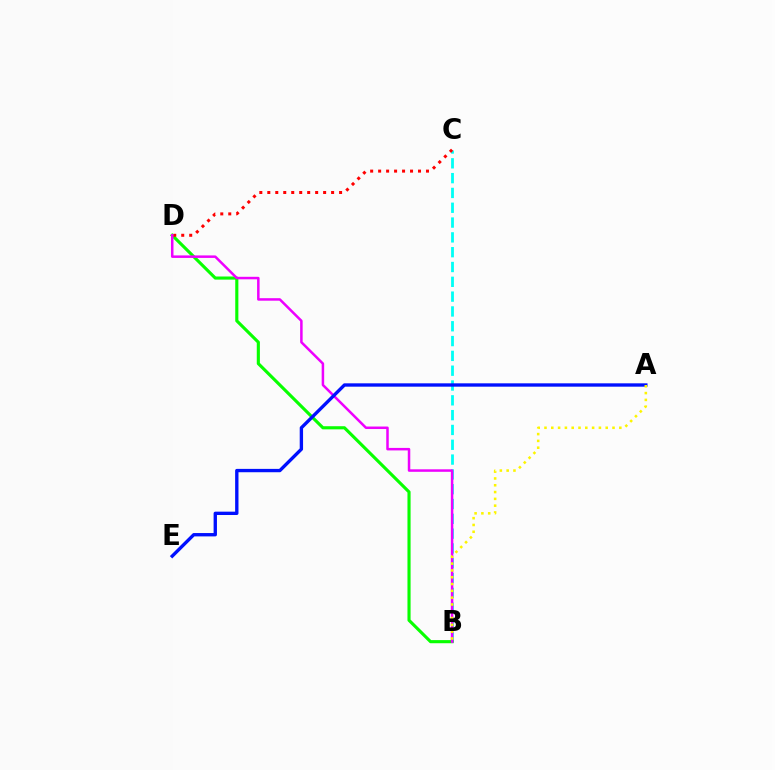{('B', 'C'): [{'color': '#00fff6', 'line_style': 'dashed', 'thickness': 2.01}], ('B', 'D'): [{'color': '#08ff00', 'line_style': 'solid', 'thickness': 2.25}, {'color': '#ee00ff', 'line_style': 'solid', 'thickness': 1.8}], ('C', 'D'): [{'color': '#ff0000', 'line_style': 'dotted', 'thickness': 2.17}], ('A', 'E'): [{'color': '#0010ff', 'line_style': 'solid', 'thickness': 2.41}], ('A', 'B'): [{'color': '#fcf500', 'line_style': 'dotted', 'thickness': 1.85}]}